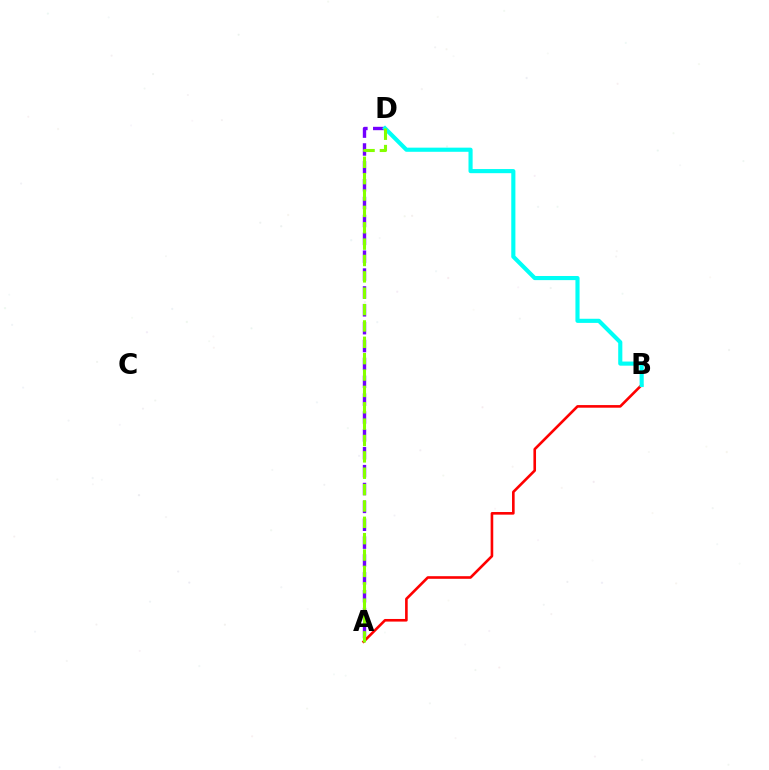{('A', 'D'): [{'color': '#7200ff', 'line_style': 'dashed', 'thickness': 2.43}, {'color': '#84ff00', 'line_style': 'dashed', 'thickness': 2.22}], ('A', 'B'): [{'color': '#ff0000', 'line_style': 'solid', 'thickness': 1.89}], ('B', 'D'): [{'color': '#00fff6', 'line_style': 'solid', 'thickness': 2.97}]}